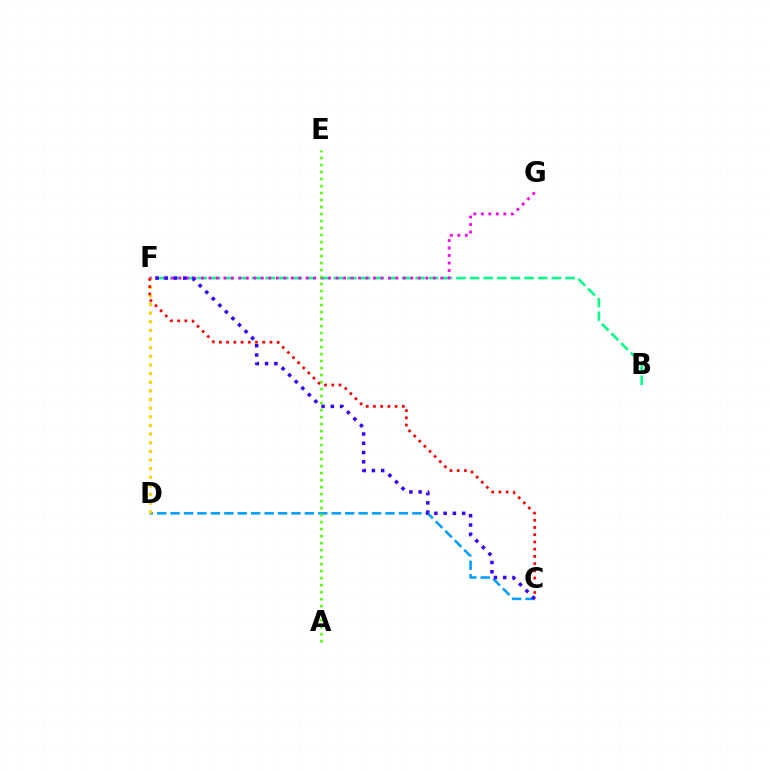{('B', 'F'): [{'color': '#00ff86', 'line_style': 'dashed', 'thickness': 1.85}], ('F', 'G'): [{'color': '#ff00ed', 'line_style': 'dotted', 'thickness': 2.03}], ('C', 'D'): [{'color': '#009eff', 'line_style': 'dashed', 'thickness': 1.82}], ('D', 'F'): [{'color': '#ffd500', 'line_style': 'dotted', 'thickness': 2.35}], ('C', 'F'): [{'color': '#3700ff', 'line_style': 'dotted', 'thickness': 2.52}, {'color': '#ff0000', 'line_style': 'dotted', 'thickness': 1.96}], ('A', 'E'): [{'color': '#4fff00', 'line_style': 'dotted', 'thickness': 1.9}]}